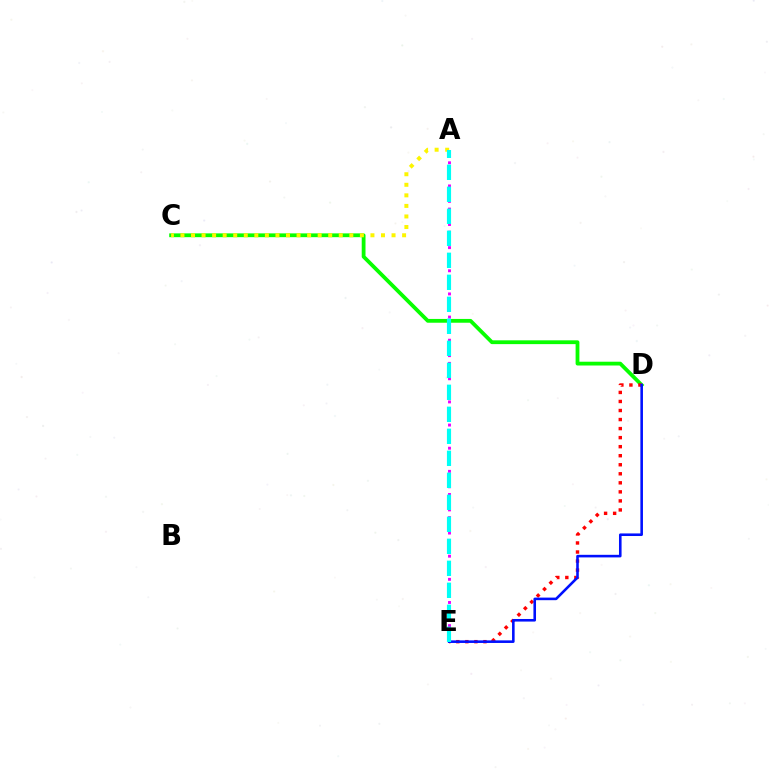{('A', 'E'): [{'color': '#ee00ff', 'line_style': 'dotted', 'thickness': 2.1}, {'color': '#00fff6', 'line_style': 'dashed', 'thickness': 2.99}], ('C', 'D'): [{'color': '#08ff00', 'line_style': 'solid', 'thickness': 2.73}], ('D', 'E'): [{'color': '#ff0000', 'line_style': 'dotted', 'thickness': 2.46}, {'color': '#0010ff', 'line_style': 'solid', 'thickness': 1.86}], ('A', 'C'): [{'color': '#fcf500', 'line_style': 'dotted', 'thickness': 2.87}]}